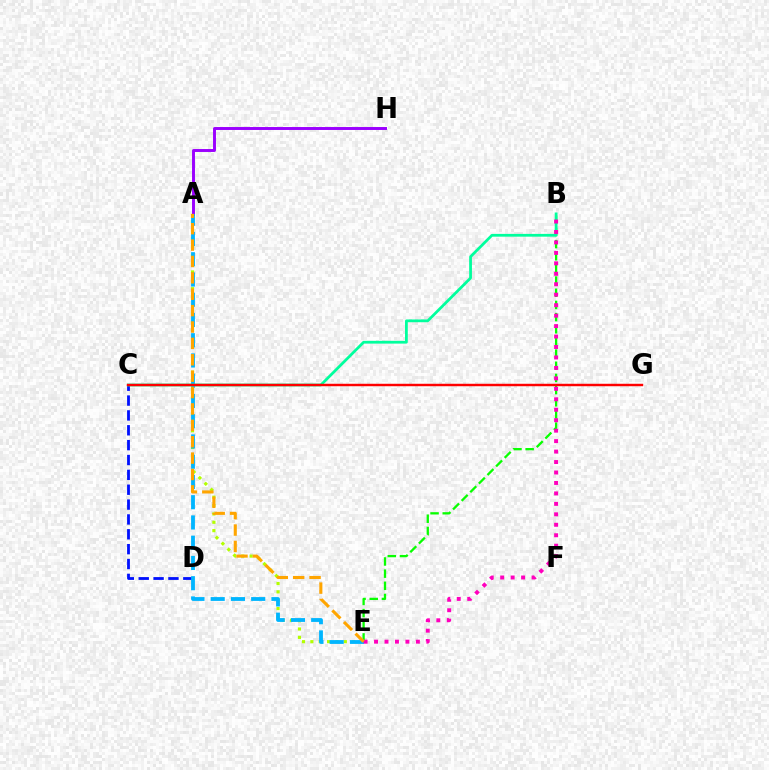{('C', 'D'): [{'color': '#0010ff', 'line_style': 'dashed', 'thickness': 2.02}], ('A', 'E'): [{'color': '#b3ff00', 'line_style': 'dotted', 'thickness': 2.27}, {'color': '#00b5ff', 'line_style': 'dashed', 'thickness': 2.75}, {'color': '#ffa500', 'line_style': 'dashed', 'thickness': 2.23}], ('A', 'H'): [{'color': '#9b00ff', 'line_style': 'solid', 'thickness': 2.11}], ('B', 'E'): [{'color': '#08ff00', 'line_style': 'dashed', 'thickness': 1.65}, {'color': '#ff00bd', 'line_style': 'dotted', 'thickness': 2.84}], ('B', 'C'): [{'color': '#00ff9d', 'line_style': 'solid', 'thickness': 1.99}], ('C', 'G'): [{'color': '#ff0000', 'line_style': 'solid', 'thickness': 1.76}]}